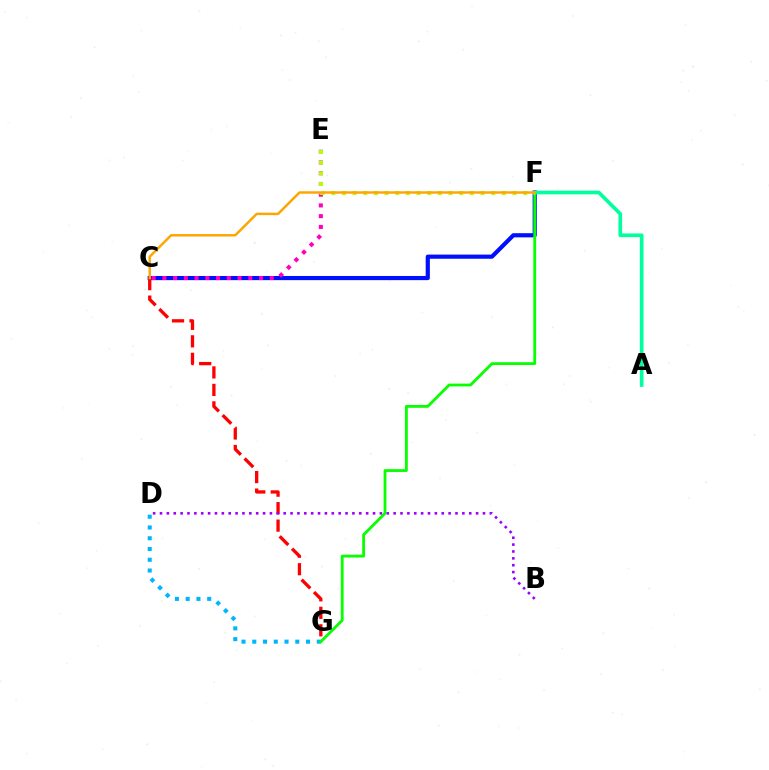{('D', 'G'): [{'color': '#00b5ff', 'line_style': 'dotted', 'thickness': 2.92}], ('C', 'F'): [{'color': '#0010ff', 'line_style': 'solid', 'thickness': 3.0}, {'color': '#ffa500', 'line_style': 'solid', 'thickness': 1.76}], ('C', 'G'): [{'color': '#ff0000', 'line_style': 'dashed', 'thickness': 2.38}], ('C', 'E'): [{'color': '#ff00bd', 'line_style': 'dotted', 'thickness': 2.92}], ('F', 'G'): [{'color': '#08ff00', 'line_style': 'solid', 'thickness': 2.03}], ('A', 'F'): [{'color': '#00ff9d', 'line_style': 'solid', 'thickness': 2.64}], ('E', 'F'): [{'color': '#b3ff00', 'line_style': 'dotted', 'thickness': 2.9}], ('B', 'D'): [{'color': '#9b00ff', 'line_style': 'dotted', 'thickness': 1.87}]}